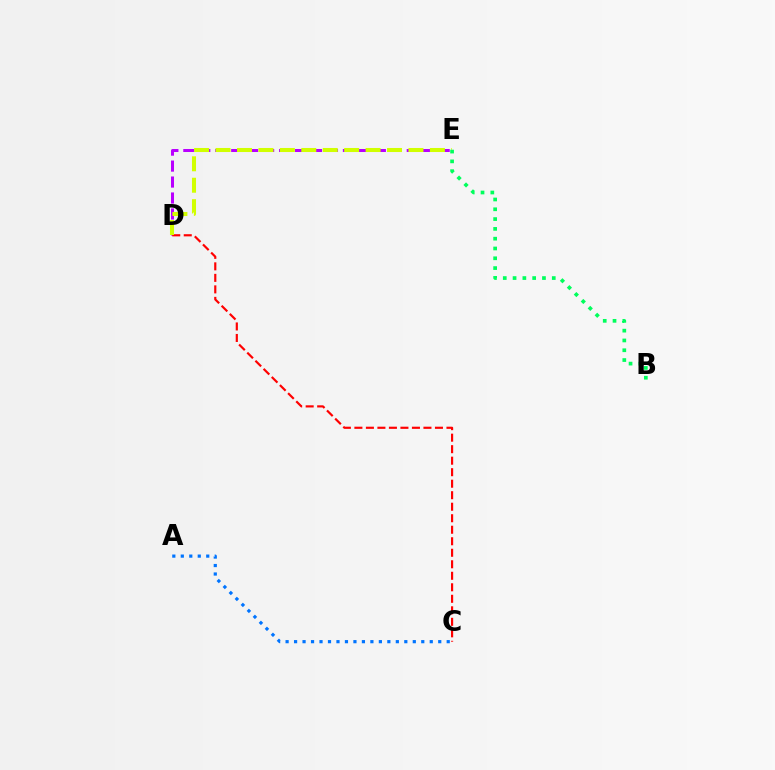{('D', 'E'): [{'color': '#b900ff', 'line_style': 'dashed', 'thickness': 2.17}, {'color': '#d1ff00', 'line_style': 'dashed', 'thickness': 2.91}], ('C', 'D'): [{'color': '#ff0000', 'line_style': 'dashed', 'thickness': 1.56}], ('A', 'C'): [{'color': '#0074ff', 'line_style': 'dotted', 'thickness': 2.3}], ('B', 'E'): [{'color': '#00ff5c', 'line_style': 'dotted', 'thickness': 2.66}]}